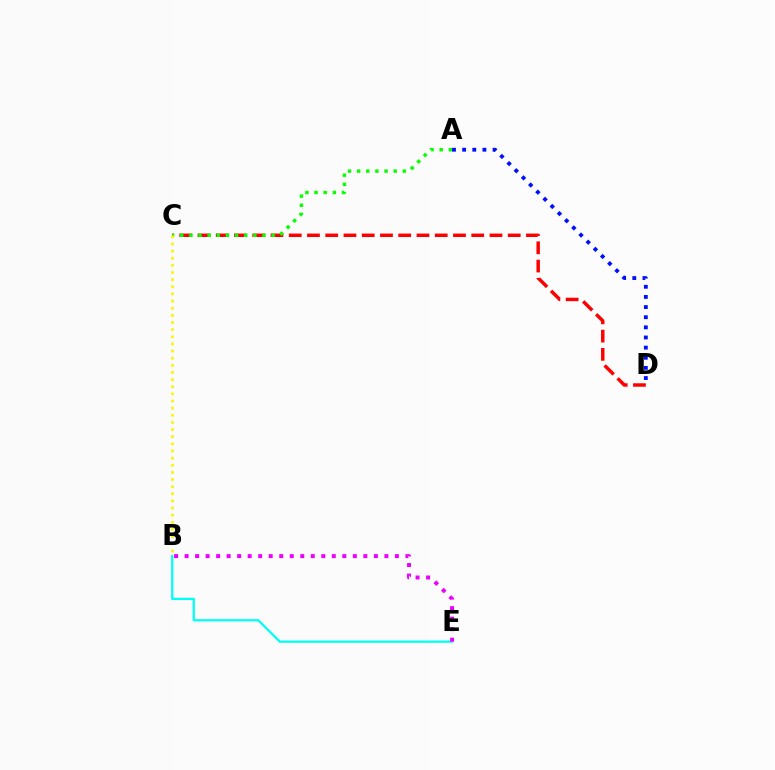{('B', 'E'): [{'color': '#00fff6', 'line_style': 'solid', 'thickness': 1.63}, {'color': '#ee00ff', 'line_style': 'dotted', 'thickness': 2.86}], ('C', 'D'): [{'color': '#ff0000', 'line_style': 'dashed', 'thickness': 2.48}], ('A', 'C'): [{'color': '#08ff00', 'line_style': 'dotted', 'thickness': 2.48}], ('A', 'D'): [{'color': '#0010ff', 'line_style': 'dotted', 'thickness': 2.75}], ('B', 'C'): [{'color': '#fcf500', 'line_style': 'dotted', 'thickness': 1.94}]}